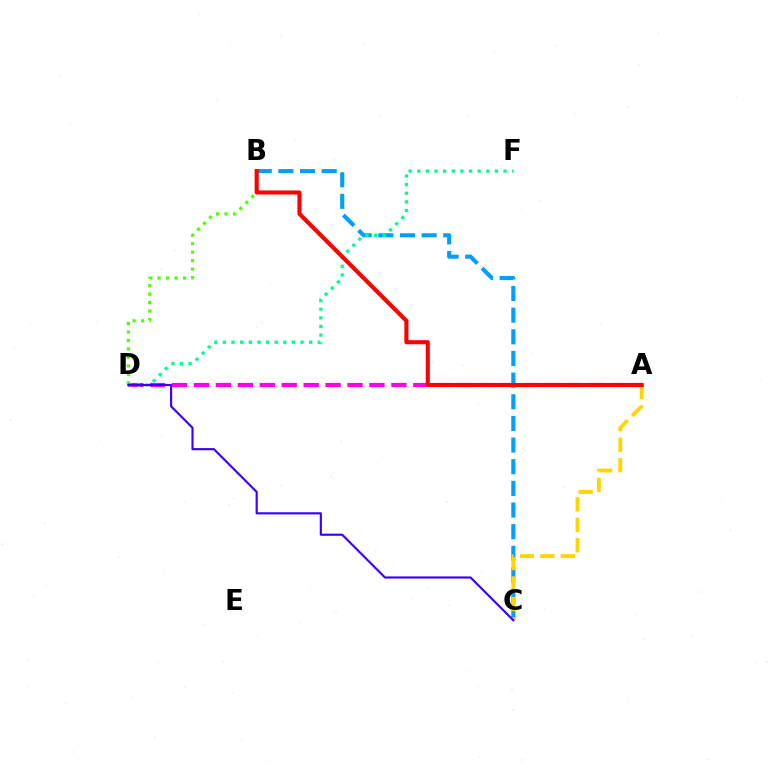{('B', 'C'): [{'color': '#009eff', 'line_style': 'dashed', 'thickness': 2.94}], ('A', 'C'): [{'color': '#ffd500', 'line_style': 'dashed', 'thickness': 2.78}], ('B', 'D'): [{'color': '#4fff00', 'line_style': 'dotted', 'thickness': 2.3}], ('A', 'D'): [{'color': '#ff00ed', 'line_style': 'dashed', 'thickness': 2.98}], ('D', 'F'): [{'color': '#00ff86', 'line_style': 'dotted', 'thickness': 2.34}], ('A', 'B'): [{'color': '#ff0000', 'line_style': 'solid', 'thickness': 2.94}], ('C', 'D'): [{'color': '#3700ff', 'line_style': 'solid', 'thickness': 1.54}]}